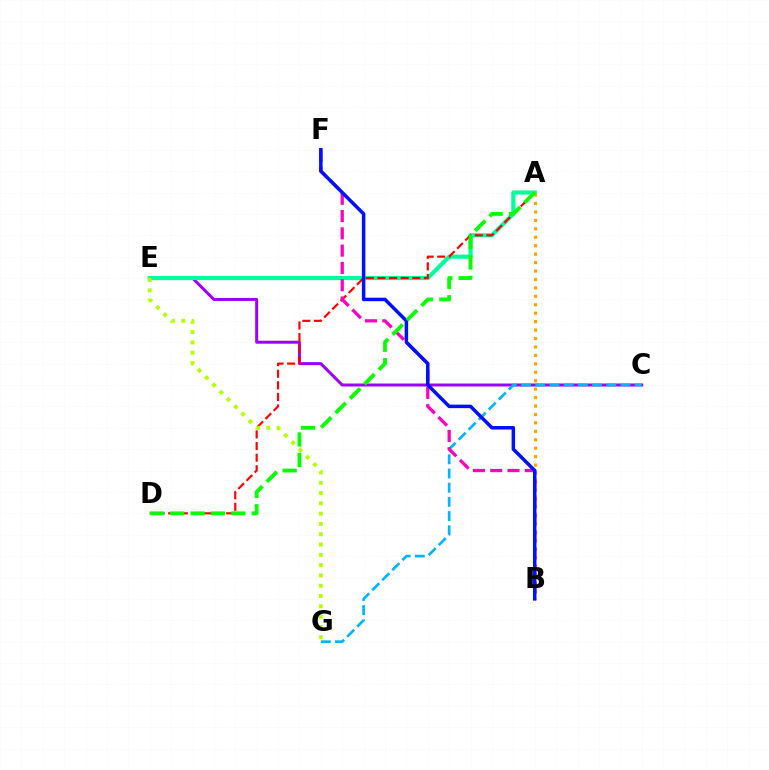{('C', 'E'): [{'color': '#9b00ff', 'line_style': 'solid', 'thickness': 2.15}], ('A', 'E'): [{'color': '#00ff9d', 'line_style': 'solid', 'thickness': 2.98}], ('A', 'D'): [{'color': '#ff0000', 'line_style': 'dashed', 'thickness': 1.58}, {'color': '#08ff00', 'line_style': 'dashed', 'thickness': 2.77}], ('C', 'G'): [{'color': '#00b5ff', 'line_style': 'dashed', 'thickness': 1.93}], ('E', 'G'): [{'color': '#b3ff00', 'line_style': 'dotted', 'thickness': 2.8}], ('A', 'B'): [{'color': '#ffa500', 'line_style': 'dotted', 'thickness': 2.29}], ('B', 'F'): [{'color': '#ff00bd', 'line_style': 'dashed', 'thickness': 2.35}, {'color': '#0010ff', 'line_style': 'solid', 'thickness': 2.51}]}